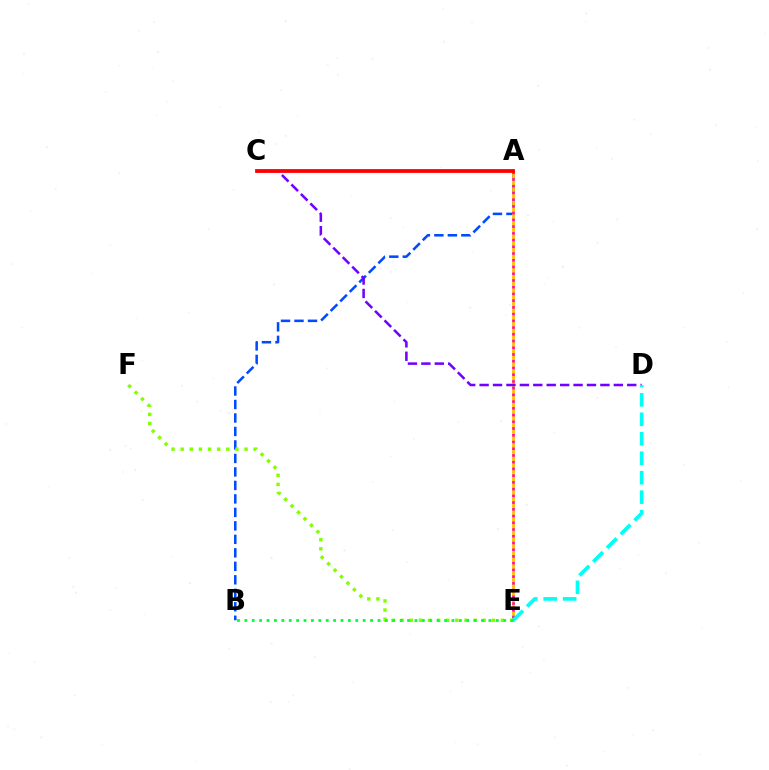{('A', 'B'): [{'color': '#004bff', 'line_style': 'dashed', 'thickness': 1.83}], ('A', 'E'): [{'color': '#ffbd00', 'line_style': 'solid', 'thickness': 1.99}, {'color': '#ff00cf', 'line_style': 'dotted', 'thickness': 1.83}], ('E', 'F'): [{'color': '#84ff00', 'line_style': 'dotted', 'thickness': 2.48}], ('C', 'D'): [{'color': '#7200ff', 'line_style': 'dashed', 'thickness': 1.82}], ('A', 'C'): [{'color': '#ff0000', 'line_style': 'solid', 'thickness': 2.73}], ('D', 'E'): [{'color': '#00fff6', 'line_style': 'dashed', 'thickness': 2.64}], ('B', 'E'): [{'color': '#00ff39', 'line_style': 'dotted', 'thickness': 2.01}]}